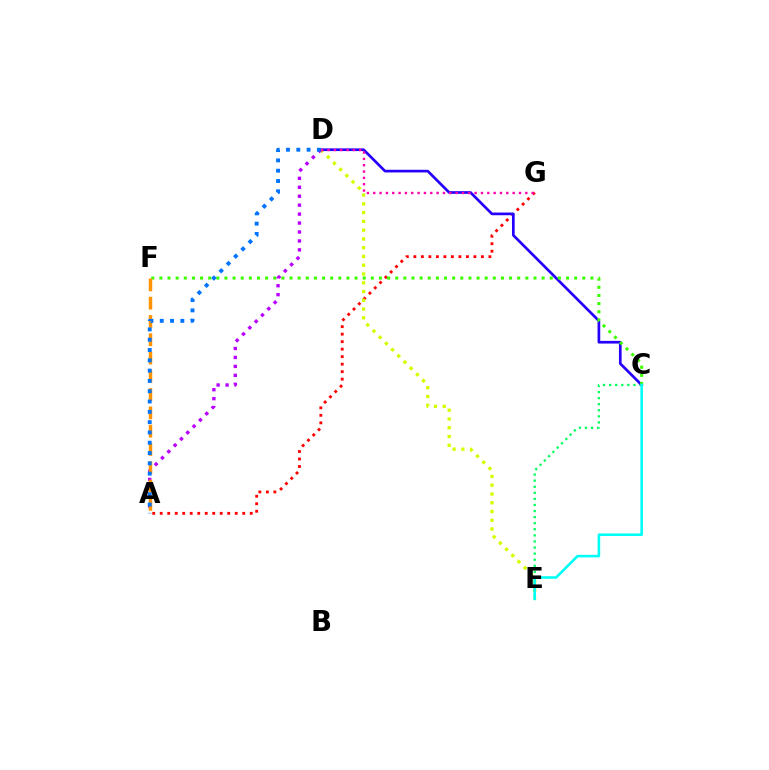{('A', 'G'): [{'color': '#ff0000', 'line_style': 'dotted', 'thickness': 2.04}], ('D', 'E'): [{'color': '#d1ff00', 'line_style': 'dotted', 'thickness': 2.38}], ('C', 'E'): [{'color': '#00ff5c', 'line_style': 'dotted', 'thickness': 1.65}, {'color': '#00fff6', 'line_style': 'solid', 'thickness': 1.87}], ('C', 'D'): [{'color': '#2500ff', 'line_style': 'solid', 'thickness': 1.93}], ('C', 'F'): [{'color': '#3dff00', 'line_style': 'dotted', 'thickness': 2.21}], ('A', 'D'): [{'color': '#b900ff', 'line_style': 'dotted', 'thickness': 2.43}, {'color': '#0074ff', 'line_style': 'dotted', 'thickness': 2.8}], ('D', 'G'): [{'color': '#ff00ac', 'line_style': 'dotted', 'thickness': 1.72}], ('A', 'F'): [{'color': '#ff9400', 'line_style': 'dashed', 'thickness': 2.48}]}